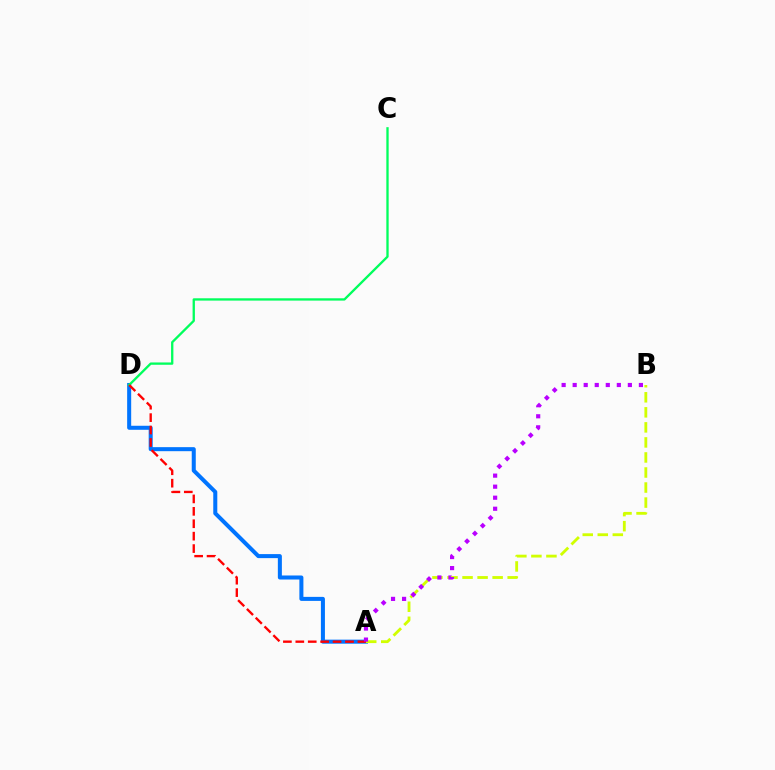{('A', 'D'): [{'color': '#0074ff', 'line_style': 'solid', 'thickness': 2.9}, {'color': '#ff0000', 'line_style': 'dashed', 'thickness': 1.69}], ('C', 'D'): [{'color': '#00ff5c', 'line_style': 'solid', 'thickness': 1.67}], ('A', 'B'): [{'color': '#d1ff00', 'line_style': 'dashed', 'thickness': 2.04}, {'color': '#b900ff', 'line_style': 'dotted', 'thickness': 3.0}]}